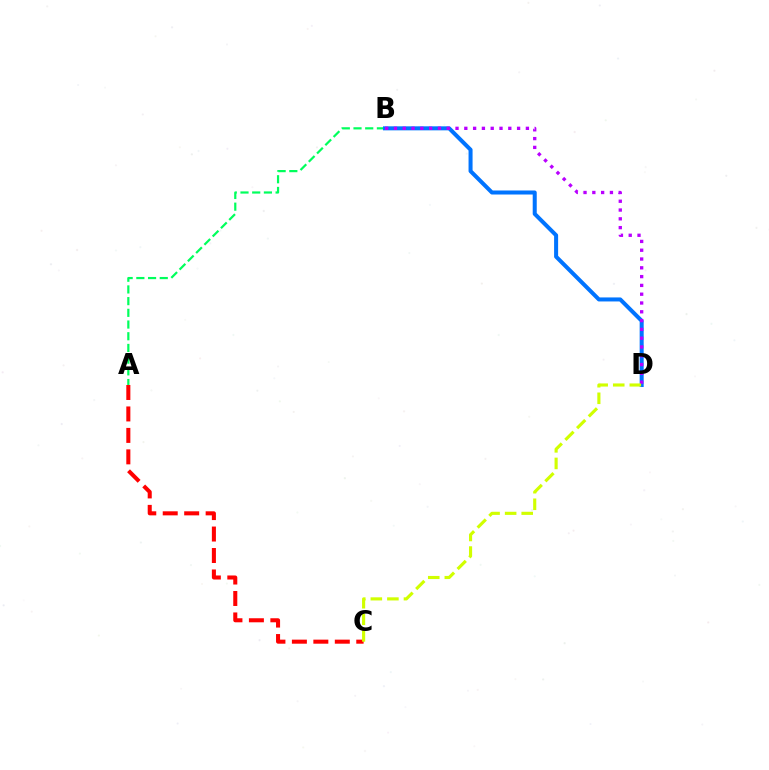{('A', 'C'): [{'color': '#ff0000', 'line_style': 'dashed', 'thickness': 2.92}], ('A', 'B'): [{'color': '#00ff5c', 'line_style': 'dashed', 'thickness': 1.59}], ('B', 'D'): [{'color': '#0074ff', 'line_style': 'solid', 'thickness': 2.9}, {'color': '#b900ff', 'line_style': 'dotted', 'thickness': 2.39}], ('C', 'D'): [{'color': '#d1ff00', 'line_style': 'dashed', 'thickness': 2.25}]}